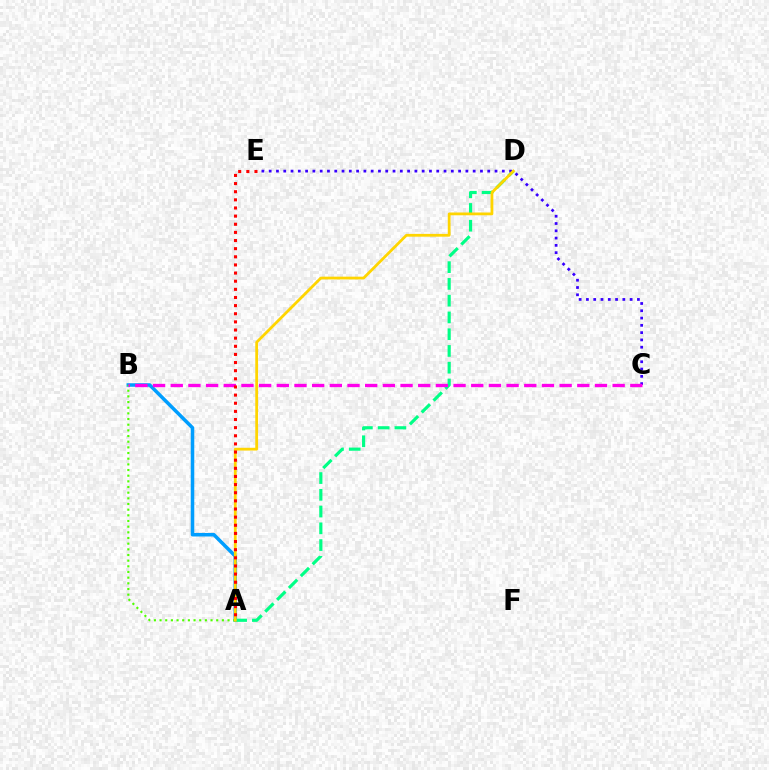{('A', 'B'): [{'color': '#009eff', 'line_style': 'solid', 'thickness': 2.54}, {'color': '#4fff00', 'line_style': 'dotted', 'thickness': 1.54}], ('A', 'D'): [{'color': '#00ff86', 'line_style': 'dashed', 'thickness': 2.28}, {'color': '#ffd500', 'line_style': 'solid', 'thickness': 2.0}], ('C', 'E'): [{'color': '#3700ff', 'line_style': 'dotted', 'thickness': 1.98}], ('B', 'C'): [{'color': '#ff00ed', 'line_style': 'dashed', 'thickness': 2.4}], ('A', 'E'): [{'color': '#ff0000', 'line_style': 'dotted', 'thickness': 2.21}]}